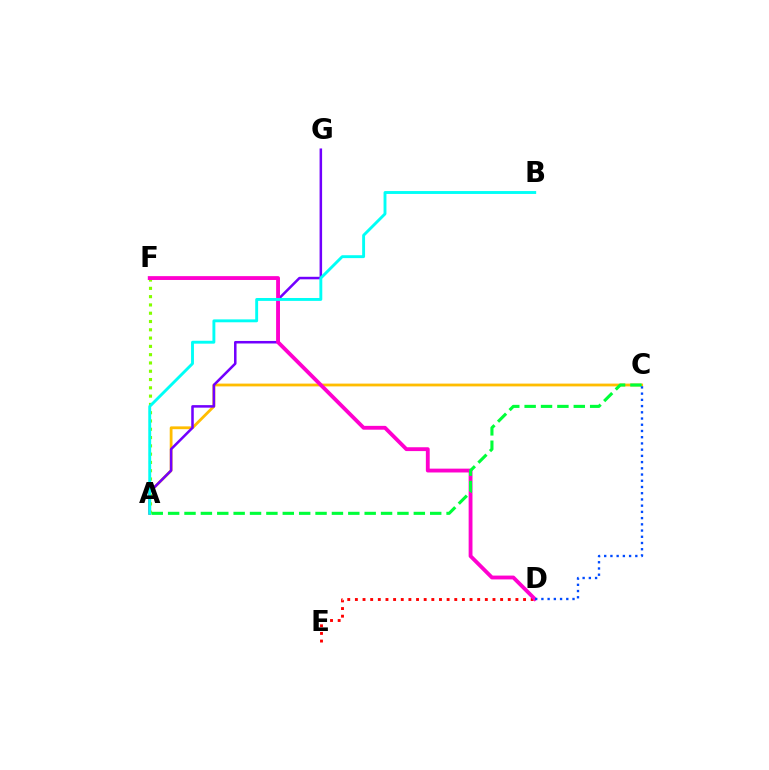{('A', 'F'): [{'color': '#84ff00', 'line_style': 'dotted', 'thickness': 2.25}], ('A', 'C'): [{'color': '#ffbd00', 'line_style': 'solid', 'thickness': 2.01}, {'color': '#00ff39', 'line_style': 'dashed', 'thickness': 2.23}], ('D', 'E'): [{'color': '#ff0000', 'line_style': 'dotted', 'thickness': 2.08}], ('A', 'G'): [{'color': '#7200ff', 'line_style': 'solid', 'thickness': 1.82}], ('D', 'F'): [{'color': '#ff00cf', 'line_style': 'solid', 'thickness': 2.76}], ('A', 'B'): [{'color': '#00fff6', 'line_style': 'solid', 'thickness': 2.08}], ('C', 'D'): [{'color': '#004bff', 'line_style': 'dotted', 'thickness': 1.69}]}